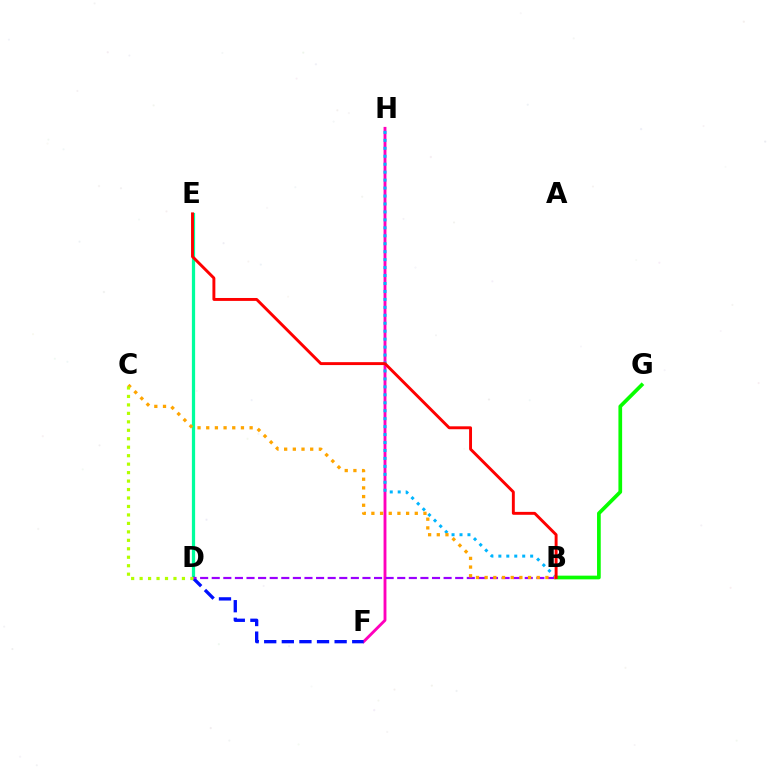{('D', 'E'): [{'color': '#00ff9d', 'line_style': 'solid', 'thickness': 2.33}], ('B', 'G'): [{'color': '#08ff00', 'line_style': 'solid', 'thickness': 2.66}], ('F', 'H'): [{'color': '#ff00bd', 'line_style': 'solid', 'thickness': 2.06}], ('B', 'H'): [{'color': '#00b5ff', 'line_style': 'dotted', 'thickness': 2.16}], ('D', 'F'): [{'color': '#0010ff', 'line_style': 'dashed', 'thickness': 2.39}], ('B', 'D'): [{'color': '#9b00ff', 'line_style': 'dashed', 'thickness': 1.57}], ('B', 'C'): [{'color': '#ffa500', 'line_style': 'dotted', 'thickness': 2.36}], ('C', 'D'): [{'color': '#b3ff00', 'line_style': 'dotted', 'thickness': 2.3}], ('B', 'E'): [{'color': '#ff0000', 'line_style': 'solid', 'thickness': 2.1}]}